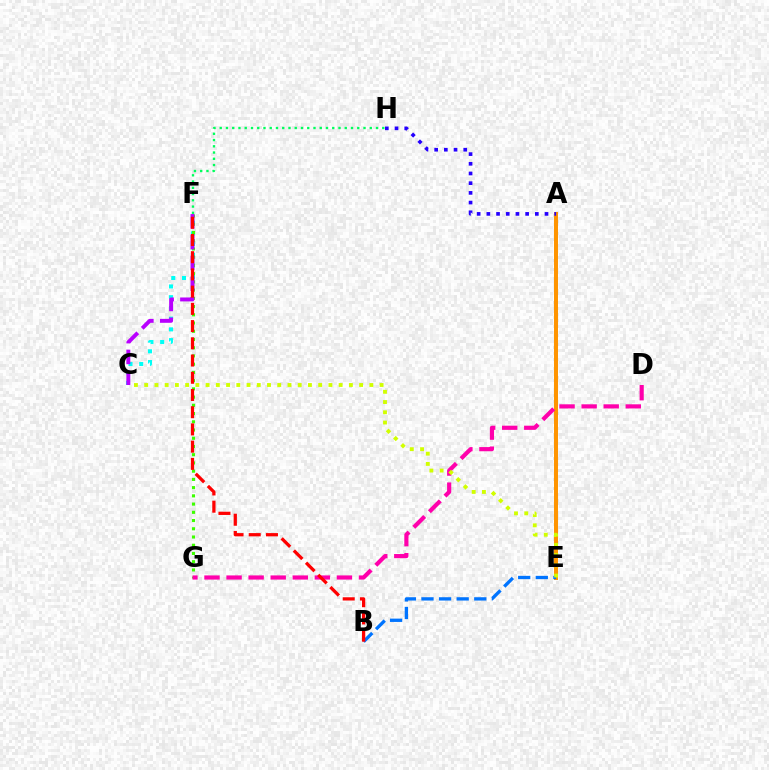{('C', 'F'): [{'color': '#00fff6', 'line_style': 'dotted', 'thickness': 2.92}, {'color': '#b900ff', 'line_style': 'dashed', 'thickness': 2.83}], ('A', 'E'): [{'color': '#ff9400', 'line_style': 'solid', 'thickness': 2.86}], ('A', 'H'): [{'color': '#2500ff', 'line_style': 'dotted', 'thickness': 2.63}], ('F', 'H'): [{'color': '#00ff5c', 'line_style': 'dotted', 'thickness': 1.7}], ('B', 'E'): [{'color': '#0074ff', 'line_style': 'dashed', 'thickness': 2.39}], ('F', 'G'): [{'color': '#3dff00', 'line_style': 'dotted', 'thickness': 2.24}], ('D', 'G'): [{'color': '#ff00ac', 'line_style': 'dashed', 'thickness': 3.0}], ('B', 'F'): [{'color': '#ff0000', 'line_style': 'dashed', 'thickness': 2.34}], ('C', 'E'): [{'color': '#d1ff00', 'line_style': 'dotted', 'thickness': 2.78}]}